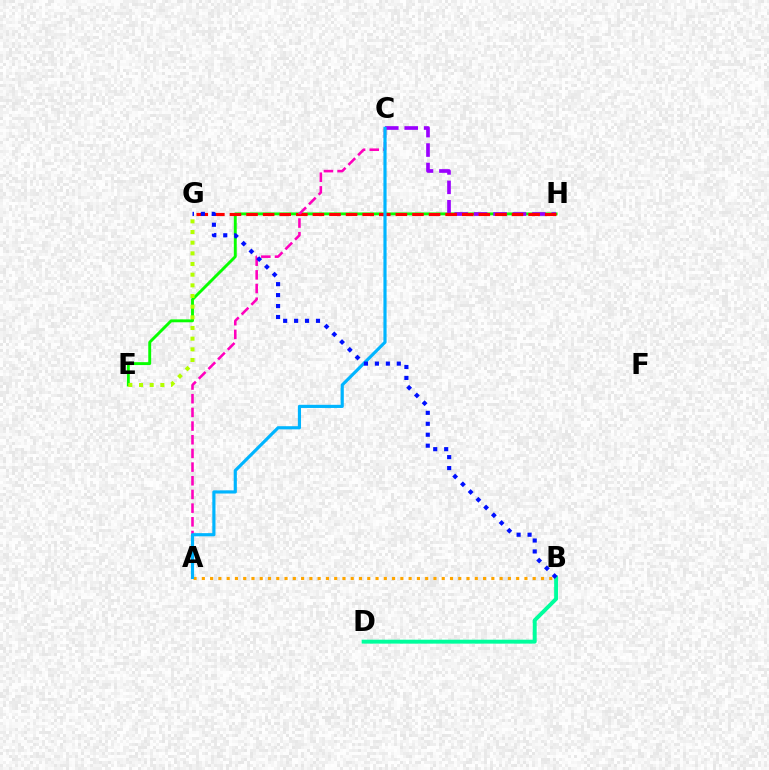{('E', 'H'): [{'color': '#08ff00', 'line_style': 'solid', 'thickness': 2.09}], ('C', 'H'): [{'color': '#9b00ff', 'line_style': 'dashed', 'thickness': 2.64}], ('E', 'G'): [{'color': '#b3ff00', 'line_style': 'dotted', 'thickness': 2.9}], ('G', 'H'): [{'color': '#ff0000', 'line_style': 'dashed', 'thickness': 2.25}], ('A', 'B'): [{'color': '#ffa500', 'line_style': 'dotted', 'thickness': 2.25}], ('A', 'C'): [{'color': '#ff00bd', 'line_style': 'dashed', 'thickness': 1.86}, {'color': '#00b5ff', 'line_style': 'solid', 'thickness': 2.28}], ('B', 'D'): [{'color': '#00ff9d', 'line_style': 'solid', 'thickness': 2.83}], ('B', 'G'): [{'color': '#0010ff', 'line_style': 'dotted', 'thickness': 2.97}]}